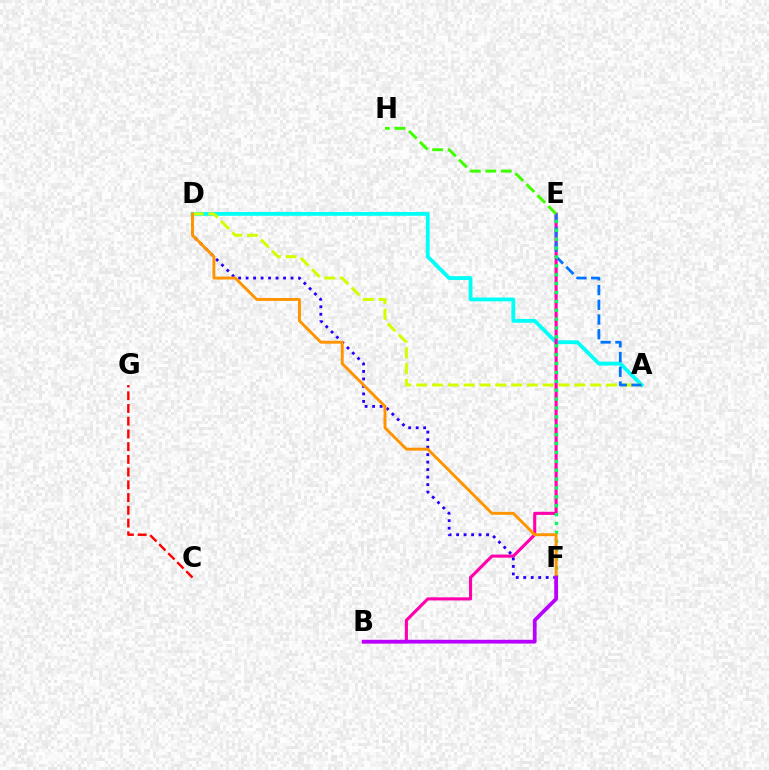{('A', 'D'): [{'color': '#00fff6', 'line_style': 'solid', 'thickness': 2.75}, {'color': '#d1ff00', 'line_style': 'dashed', 'thickness': 2.15}], ('B', 'E'): [{'color': '#ff00ac', 'line_style': 'solid', 'thickness': 2.23}], ('D', 'F'): [{'color': '#2500ff', 'line_style': 'dotted', 'thickness': 2.04}, {'color': '#ff9400', 'line_style': 'solid', 'thickness': 2.1}], ('A', 'E'): [{'color': '#0074ff', 'line_style': 'dashed', 'thickness': 2.0}], ('C', 'G'): [{'color': '#ff0000', 'line_style': 'dashed', 'thickness': 1.73}], ('E', 'H'): [{'color': '#3dff00', 'line_style': 'dashed', 'thickness': 2.11}], ('E', 'F'): [{'color': '#00ff5c', 'line_style': 'dotted', 'thickness': 2.41}], ('B', 'F'): [{'color': '#b900ff', 'line_style': 'solid', 'thickness': 2.71}]}